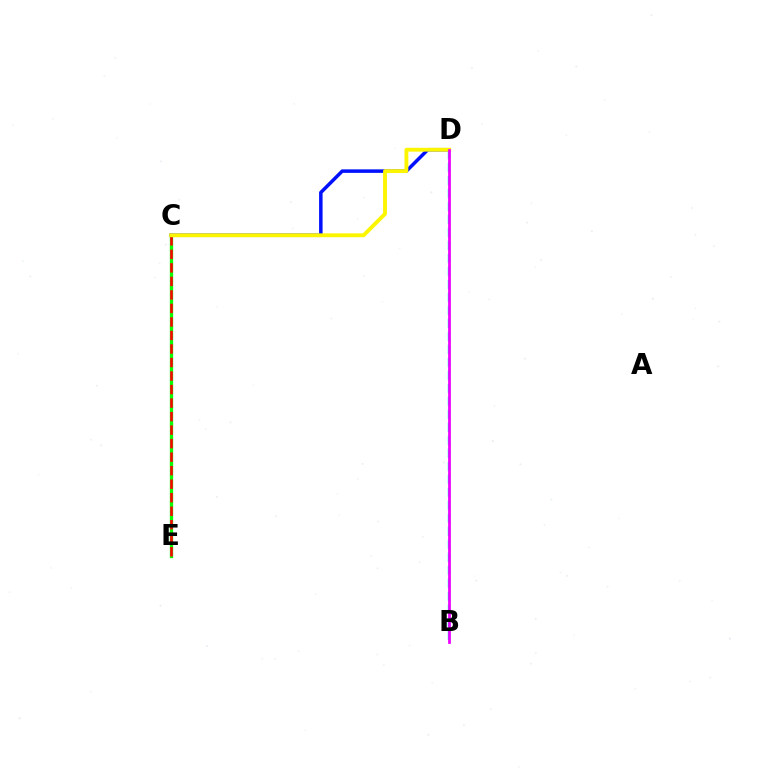{('C', 'E'): [{'color': '#08ff00', 'line_style': 'solid', 'thickness': 2.38}, {'color': '#ff0000', 'line_style': 'dashed', 'thickness': 1.84}], ('C', 'D'): [{'color': '#0010ff', 'line_style': 'solid', 'thickness': 2.52}, {'color': '#fcf500', 'line_style': 'solid', 'thickness': 2.78}], ('B', 'D'): [{'color': '#00fff6', 'line_style': 'dashed', 'thickness': 1.76}, {'color': '#ee00ff', 'line_style': 'solid', 'thickness': 1.98}]}